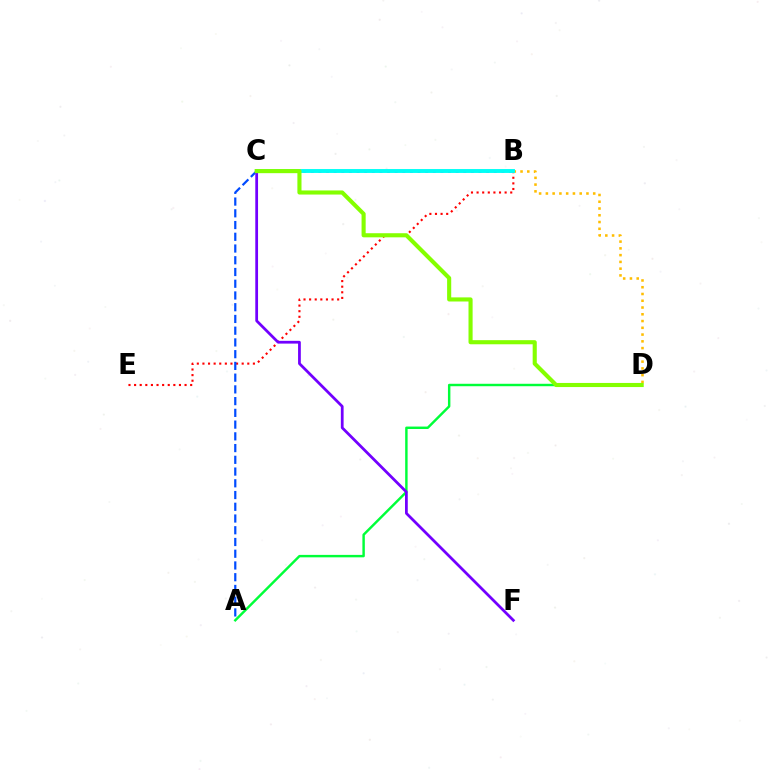{('B', 'C'): [{'color': '#ff00cf', 'line_style': 'dotted', 'thickness': 2.07}, {'color': '#00fff6', 'line_style': 'solid', 'thickness': 2.8}], ('B', 'E'): [{'color': '#ff0000', 'line_style': 'dotted', 'thickness': 1.52}], ('A', 'C'): [{'color': '#004bff', 'line_style': 'dashed', 'thickness': 1.59}], ('A', 'D'): [{'color': '#00ff39', 'line_style': 'solid', 'thickness': 1.76}], ('B', 'D'): [{'color': '#ffbd00', 'line_style': 'dotted', 'thickness': 1.84}], ('C', 'F'): [{'color': '#7200ff', 'line_style': 'solid', 'thickness': 1.99}], ('C', 'D'): [{'color': '#84ff00', 'line_style': 'solid', 'thickness': 2.96}]}